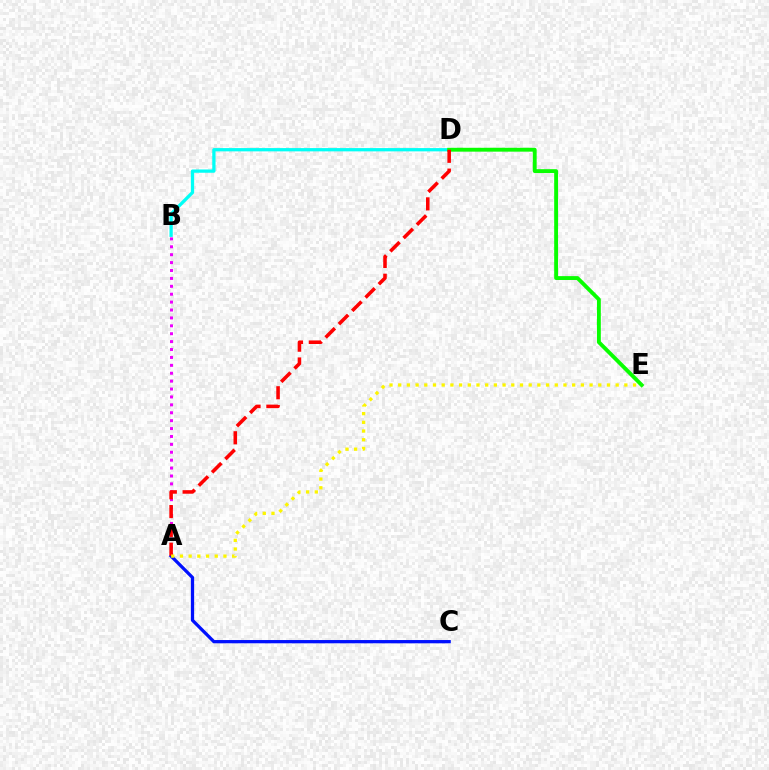{('B', 'D'): [{'color': '#00fff6', 'line_style': 'solid', 'thickness': 2.36}], ('A', 'B'): [{'color': '#ee00ff', 'line_style': 'dotted', 'thickness': 2.15}], ('A', 'C'): [{'color': '#0010ff', 'line_style': 'solid', 'thickness': 2.35}], ('D', 'E'): [{'color': '#08ff00', 'line_style': 'solid', 'thickness': 2.78}], ('A', 'D'): [{'color': '#ff0000', 'line_style': 'dashed', 'thickness': 2.56}], ('A', 'E'): [{'color': '#fcf500', 'line_style': 'dotted', 'thickness': 2.36}]}